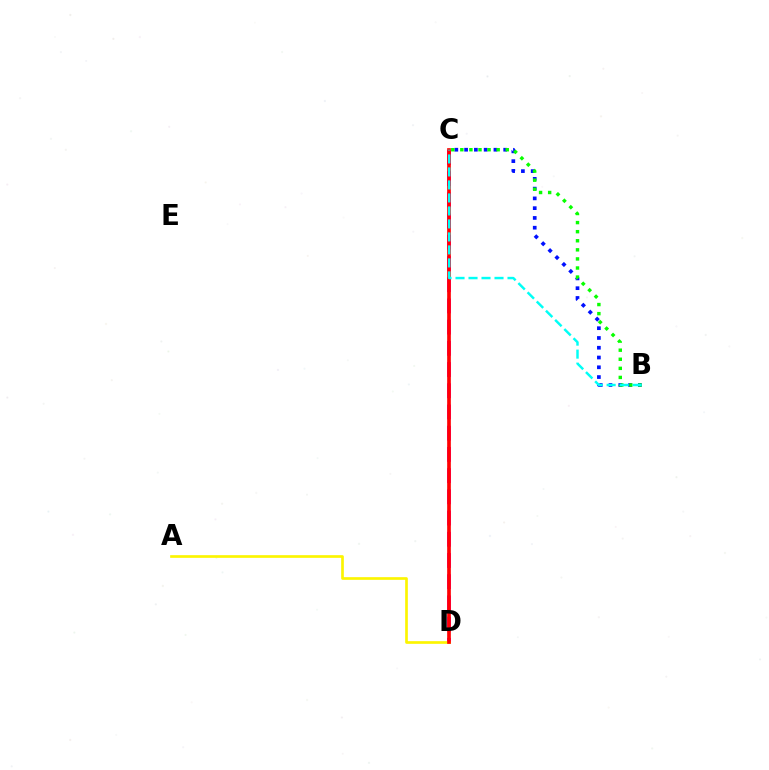{('C', 'D'): [{'color': '#ee00ff', 'line_style': 'dashed', 'thickness': 2.88}, {'color': '#ff0000', 'line_style': 'solid', 'thickness': 2.64}], ('A', 'D'): [{'color': '#fcf500', 'line_style': 'solid', 'thickness': 1.93}], ('B', 'C'): [{'color': '#0010ff', 'line_style': 'dotted', 'thickness': 2.66}, {'color': '#08ff00', 'line_style': 'dotted', 'thickness': 2.47}, {'color': '#00fff6', 'line_style': 'dashed', 'thickness': 1.77}]}